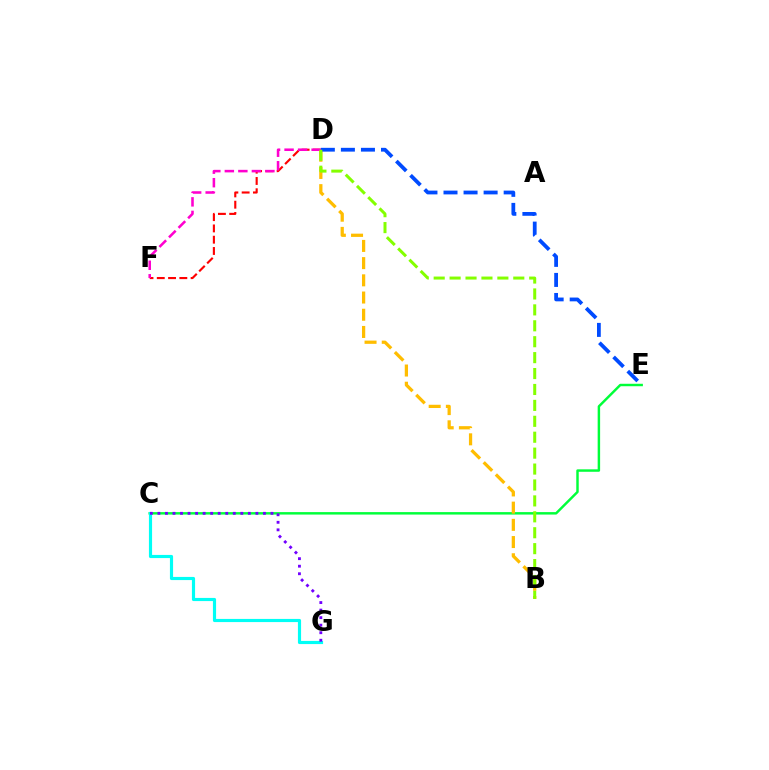{('C', 'E'): [{'color': '#00ff39', 'line_style': 'solid', 'thickness': 1.77}], ('D', 'F'): [{'color': '#ff0000', 'line_style': 'dashed', 'thickness': 1.53}, {'color': '#ff00cf', 'line_style': 'dashed', 'thickness': 1.84}], ('C', 'G'): [{'color': '#00fff6', 'line_style': 'solid', 'thickness': 2.27}, {'color': '#7200ff', 'line_style': 'dotted', 'thickness': 2.05}], ('B', 'D'): [{'color': '#ffbd00', 'line_style': 'dashed', 'thickness': 2.34}, {'color': '#84ff00', 'line_style': 'dashed', 'thickness': 2.16}], ('D', 'E'): [{'color': '#004bff', 'line_style': 'dashed', 'thickness': 2.72}]}